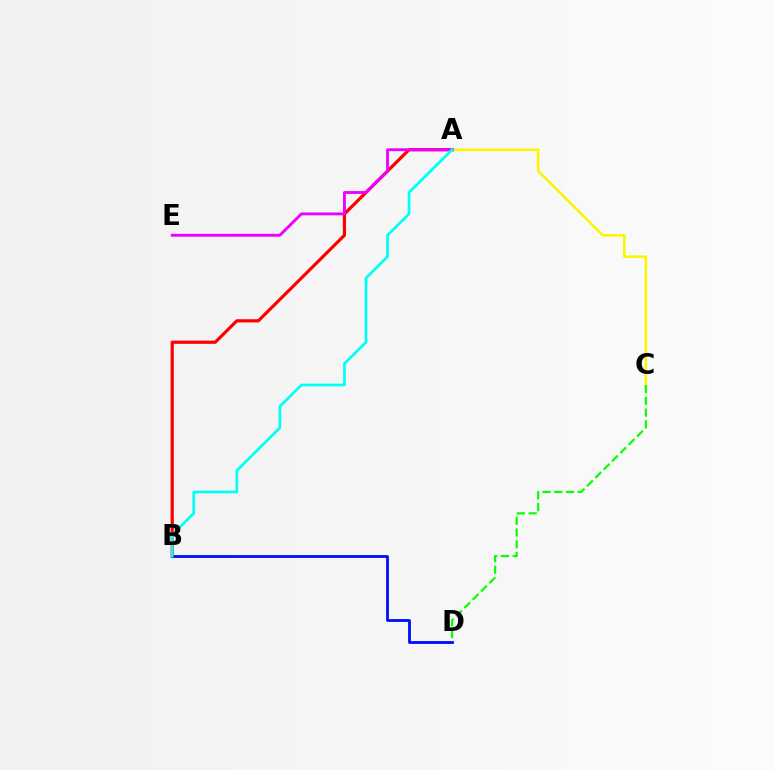{('A', 'C'): [{'color': '#fcf500', 'line_style': 'solid', 'thickness': 1.84}], ('C', 'D'): [{'color': '#08ff00', 'line_style': 'dashed', 'thickness': 1.6}], ('A', 'B'): [{'color': '#ff0000', 'line_style': 'solid', 'thickness': 2.3}, {'color': '#00fff6', 'line_style': 'solid', 'thickness': 1.94}], ('A', 'E'): [{'color': '#ee00ff', 'line_style': 'solid', 'thickness': 2.06}], ('B', 'D'): [{'color': '#0010ff', 'line_style': 'solid', 'thickness': 2.04}]}